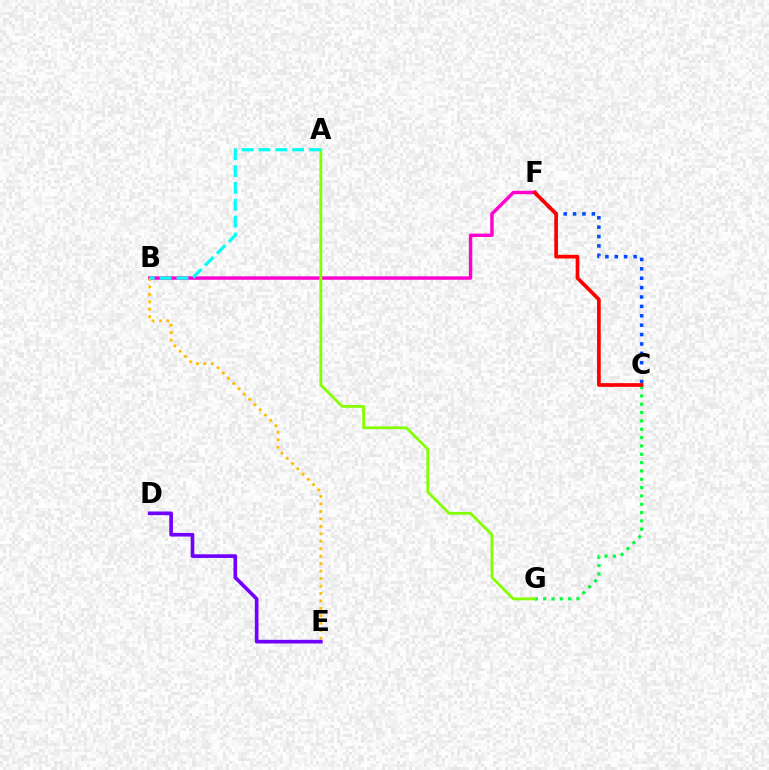{('B', 'F'): [{'color': '#ff00cf', 'line_style': 'solid', 'thickness': 2.47}], ('C', 'F'): [{'color': '#004bff', 'line_style': 'dotted', 'thickness': 2.55}, {'color': '#ff0000', 'line_style': 'solid', 'thickness': 2.66}], ('B', 'E'): [{'color': '#ffbd00', 'line_style': 'dotted', 'thickness': 2.02}], ('D', 'E'): [{'color': '#7200ff', 'line_style': 'solid', 'thickness': 2.63}], ('C', 'G'): [{'color': '#00ff39', 'line_style': 'dotted', 'thickness': 2.26}], ('A', 'G'): [{'color': '#84ff00', 'line_style': 'solid', 'thickness': 2.0}], ('A', 'B'): [{'color': '#00fff6', 'line_style': 'dashed', 'thickness': 2.29}]}